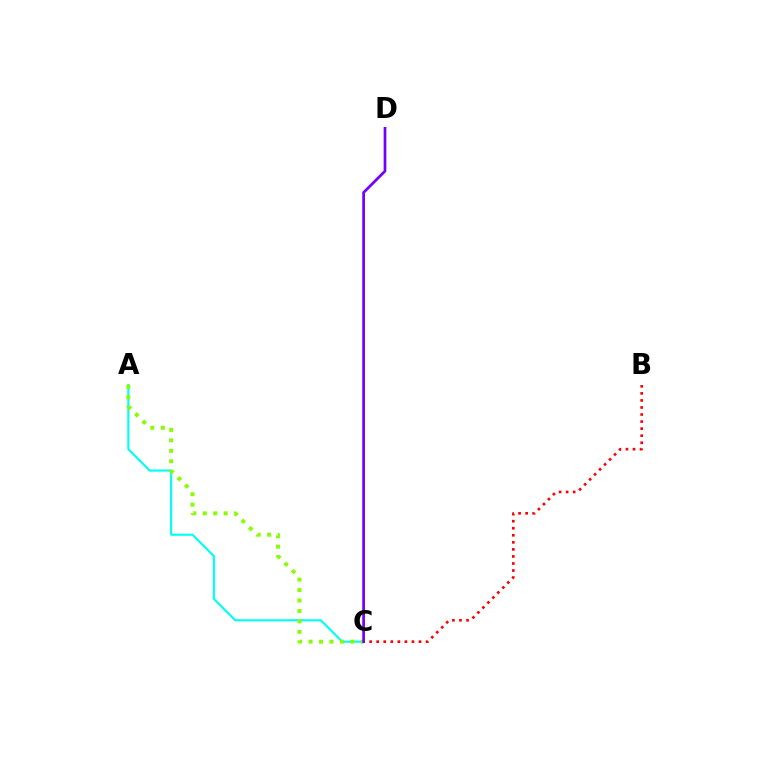{('B', 'C'): [{'color': '#ff0000', 'line_style': 'dotted', 'thickness': 1.92}], ('A', 'C'): [{'color': '#00fff6', 'line_style': 'solid', 'thickness': 1.54}, {'color': '#84ff00', 'line_style': 'dotted', 'thickness': 2.84}], ('C', 'D'): [{'color': '#7200ff', 'line_style': 'solid', 'thickness': 1.96}]}